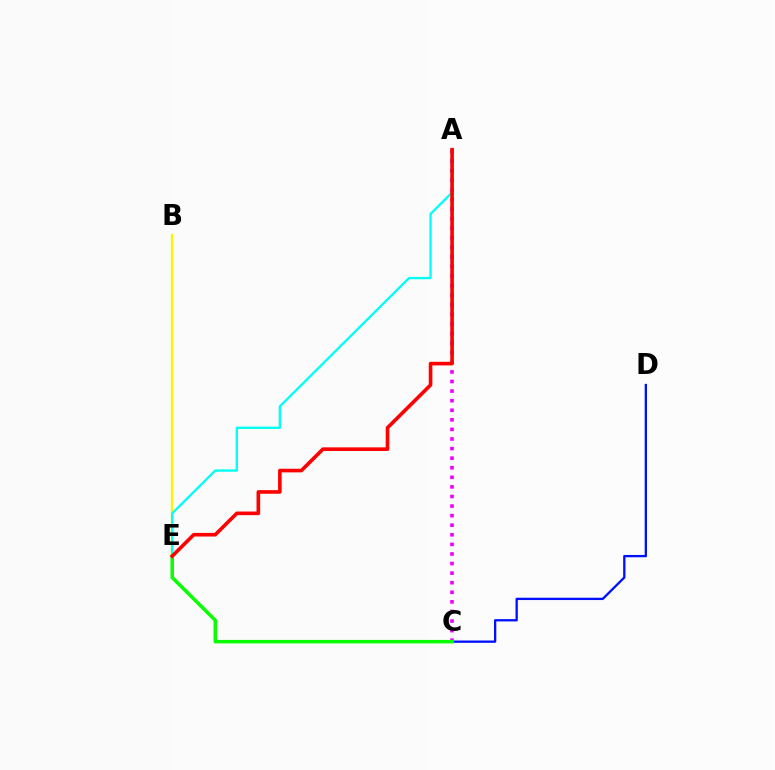{('C', 'D'): [{'color': '#0010ff', 'line_style': 'solid', 'thickness': 1.67}], ('A', 'C'): [{'color': '#ee00ff', 'line_style': 'dotted', 'thickness': 2.6}], ('B', 'E'): [{'color': '#fcf500', 'line_style': 'solid', 'thickness': 1.69}], ('A', 'E'): [{'color': '#00fff6', 'line_style': 'solid', 'thickness': 1.68}, {'color': '#ff0000', 'line_style': 'solid', 'thickness': 2.6}], ('C', 'E'): [{'color': '#08ff00', 'line_style': 'solid', 'thickness': 2.51}]}